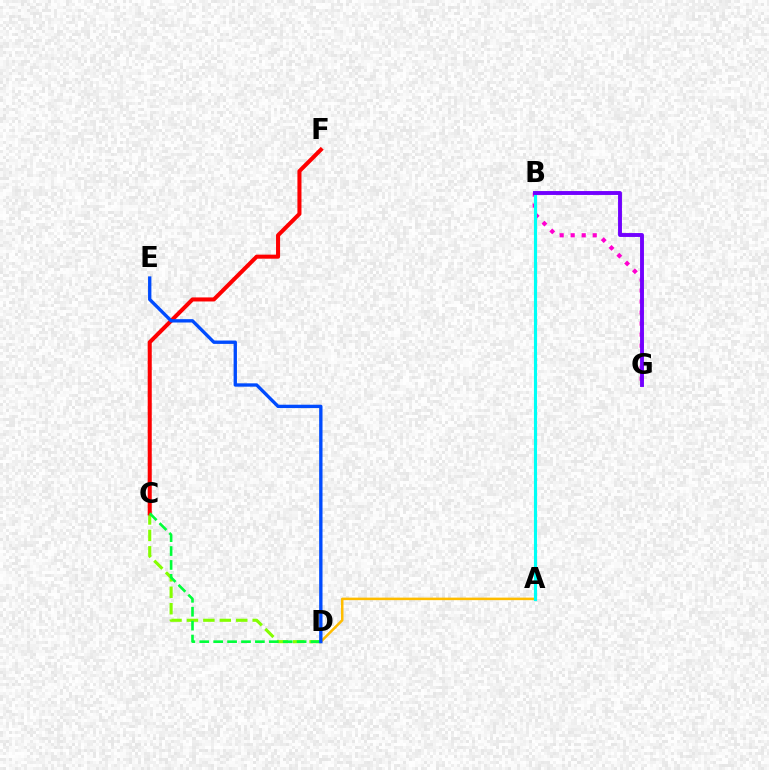{('C', 'D'): [{'color': '#84ff00', 'line_style': 'dashed', 'thickness': 2.23}, {'color': '#00ff39', 'line_style': 'dashed', 'thickness': 1.89}], ('C', 'F'): [{'color': '#ff0000', 'line_style': 'solid', 'thickness': 2.91}], ('A', 'D'): [{'color': '#ffbd00', 'line_style': 'solid', 'thickness': 1.82}], ('B', 'G'): [{'color': '#ff00cf', 'line_style': 'dotted', 'thickness': 2.99}, {'color': '#7200ff', 'line_style': 'solid', 'thickness': 2.8}], ('A', 'B'): [{'color': '#00fff6', 'line_style': 'solid', 'thickness': 2.26}], ('D', 'E'): [{'color': '#004bff', 'line_style': 'solid', 'thickness': 2.41}]}